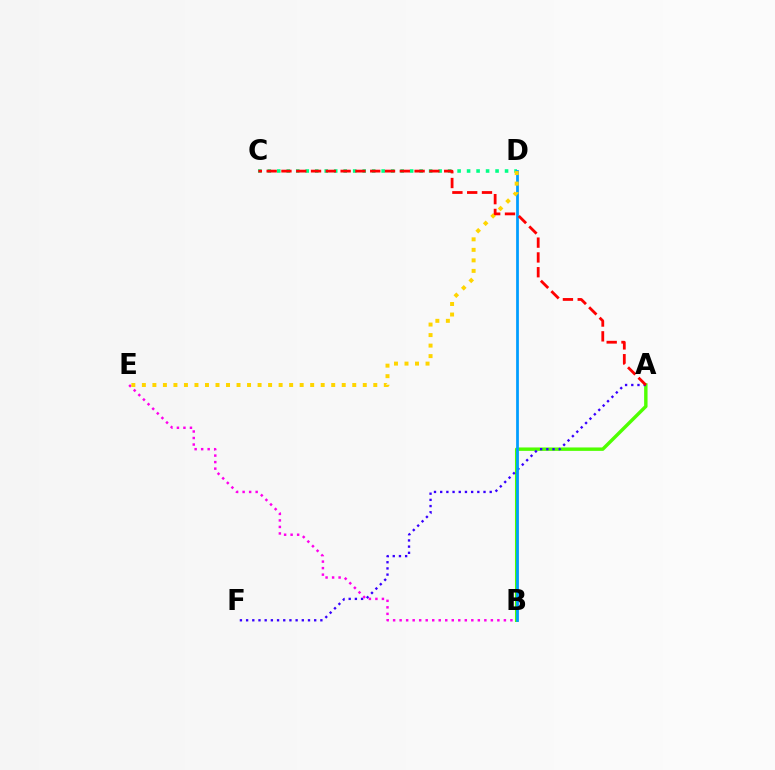{('A', 'B'): [{'color': '#4fff00', 'line_style': 'solid', 'thickness': 2.46}], ('A', 'F'): [{'color': '#3700ff', 'line_style': 'dotted', 'thickness': 1.68}], ('C', 'D'): [{'color': '#00ff86', 'line_style': 'dotted', 'thickness': 2.58}], ('B', 'D'): [{'color': '#009eff', 'line_style': 'solid', 'thickness': 1.98}], ('B', 'E'): [{'color': '#ff00ed', 'line_style': 'dotted', 'thickness': 1.77}], ('D', 'E'): [{'color': '#ffd500', 'line_style': 'dotted', 'thickness': 2.86}], ('A', 'C'): [{'color': '#ff0000', 'line_style': 'dashed', 'thickness': 2.01}]}